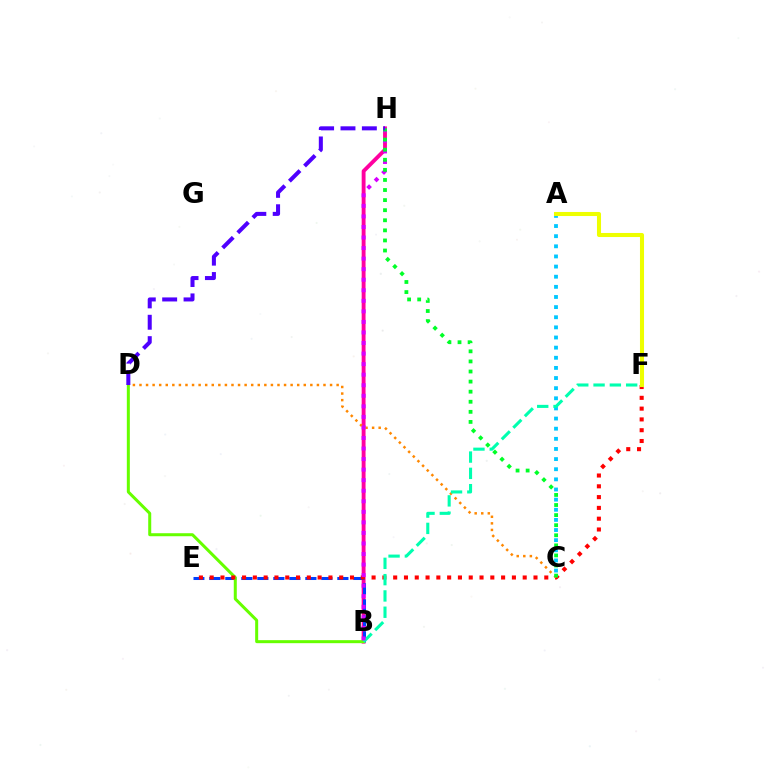{('B', 'H'): [{'color': '#ff00a0', 'line_style': 'solid', 'thickness': 2.78}, {'color': '#d600ff', 'line_style': 'dotted', 'thickness': 2.87}], ('B', 'E'): [{'color': '#003fff', 'line_style': 'dashed', 'thickness': 2.17}], ('B', 'D'): [{'color': '#66ff00', 'line_style': 'solid', 'thickness': 2.17}], ('E', 'F'): [{'color': '#ff0000', 'line_style': 'dotted', 'thickness': 2.93}], ('A', 'C'): [{'color': '#00c7ff', 'line_style': 'dotted', 'thickness': 2.75}], ('C', 'D'): [{'color': '#ff8800', 'line_style': 'dotted', 'thickness': 1.79}], ('B', 'F'): [{'color': '#00ffaf', 'line_style': 'dashed', 'thickness': 2.21}], ('A', 'F'): [{'color': '#eeff00', 'line_style': 'solid', 'thickness': 2.92}], ('C', 'H'): [{'color': '#00ff27', 'line_style': 'dotted', 'thickness': 2.74}], ('D', 'H'): [{'color': '#4f00ff', 'line_style': 'dashed', 'thickness': 2.9}]}